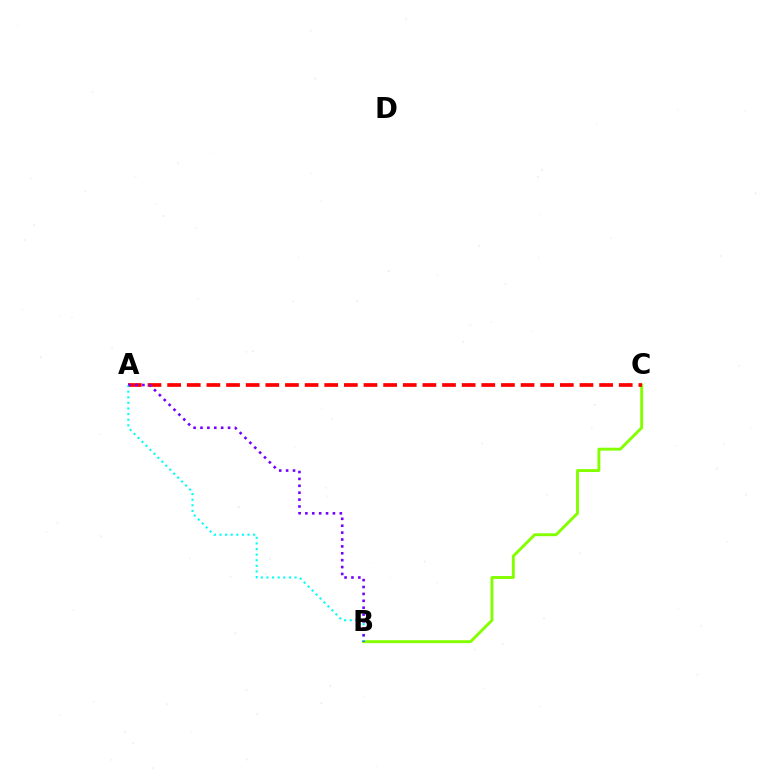{('B', 'C'): [{'color': '#84ff00', 'line_style': 'solid', 'thickness': 2.09}], ('A', 'C'): [{'color': '#ff0000', 'line_style': 'dashed', 'thickness': 2.67}], ('A', 'B'): [{'color': '#00fff6', 'line_style': 'dotted', 'thickness': 1.52}, {'color': '#7200ff', 'line_style': 'dotted', 'thickness': 1.87}]}